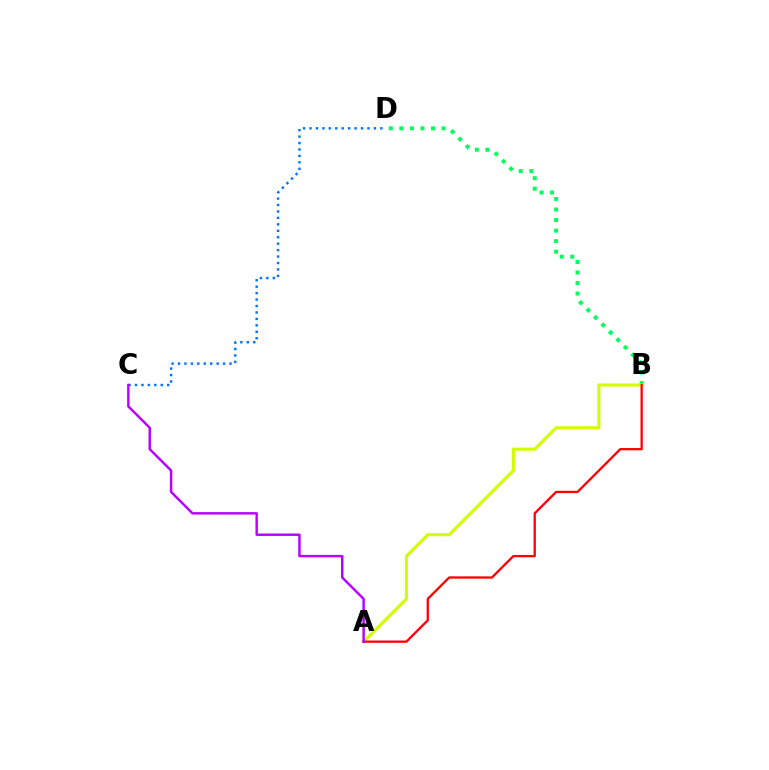{('B', 'D'): [{'color': '#00ff5c', 'line_style': 'dotted', 'thickness': 2.87}], ('A', 'B'): [{'color': '#d1ff00', 'line_style': 'solid', 'thickness': 2.23}, {'color': '#ff0000', 'line_style': 'solid', 'thickness': 1.65}], ('C', 'D'): [{'color': '#0074ff', 'line_style': 'dotted', 'thickness': 1.75}], ('A', 'C'): [{'color': '#b900ff', 'line_style': 'solid', 'thickness': 1.76}]}